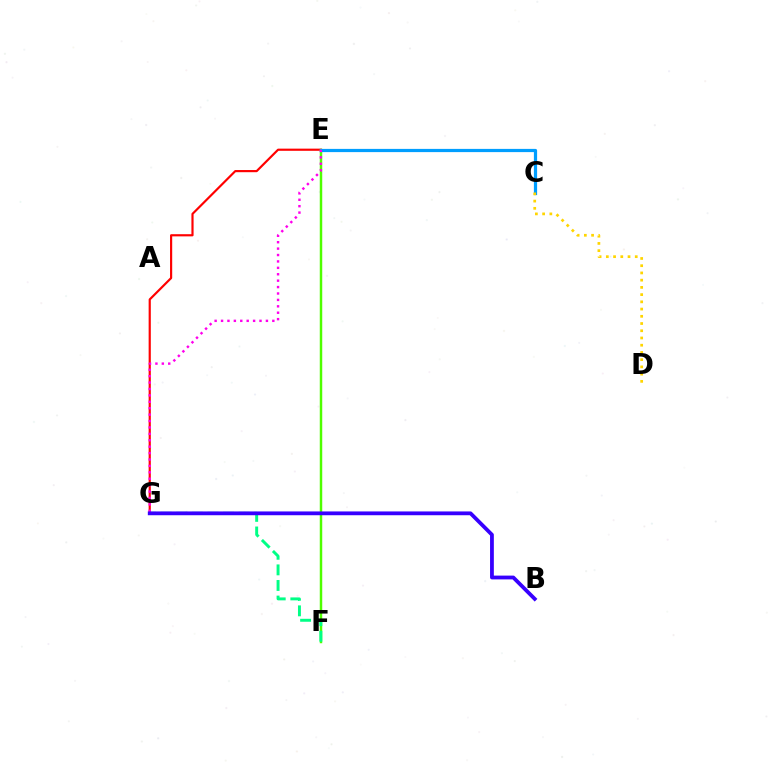{('E', 'G'): [{'color': '#ff0000', 'line_style': 'solid', 'thickness': 1.56}, {'color': '#ff00ed', 'line_style': 'dotted', 'thickness': 1.74}], ('E', 'F'): [{'color': '#4fff00', 'line_style': 'solid', 'thickness': 1.78}], ('C', 'E'): [{'color': '#009eff', 'line_style': 'solid', 'thickness': 2.32}], ('C', 'D'): [{'color': '#ffd500', 'line_style': 'dotted', 'thickness': 1.96}], ('F', 'G'): [{'color': '#00ff86', 'line_style': 'dashed', 'thickness': 2.12}], ('B', 'G'): [{'color': '#3700ff', 'line_style': 'solid', 'thickness': 2.73}]}